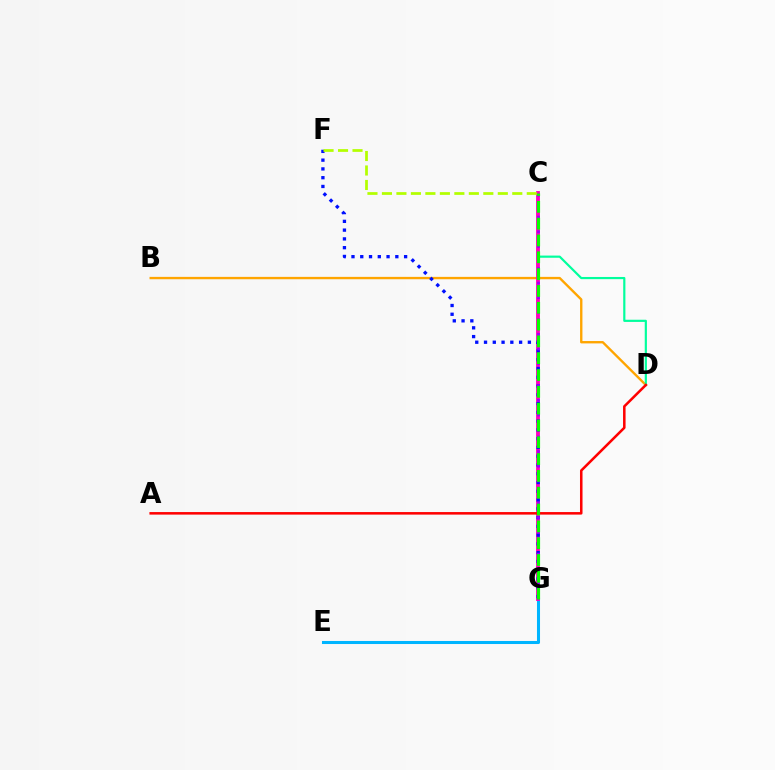{('B', 'D'): [{'color': '#ffa500', 'line_style': 'solid', 'thickness': 1.7}], ('E', 'G'): [{'color': '#00b5ff', 'line_style': 'solid', 'thickness': 2.19}], ('C', 'D'): [{'color': '#00ff9d', 'line_style': 'solid', 'thickness': 1.57}], ('C', 'G'): [{'color': '#ff00bd', 'line_style': 'solid', 'thickness': 2.76}, {'color': '#9b00ff', 'line_style': 'dotted', 'thickness': 1.99}, {'color': '#08ff00', 'line_style': 'dashed', 'thickness': 2.28}], ('F', 'G'): [{'color': '#0010ff', 'line_style': 'dotted', 'thickness': 2.38}], ('A', 'D'): [{'color': '#ff0000', 'line_style': 'solid', 'thickness': 1.82}], ('C', 'F'): [{'color': '#b3ff00', 'line_style': 'dashed', 'thickness': 1.97}]}